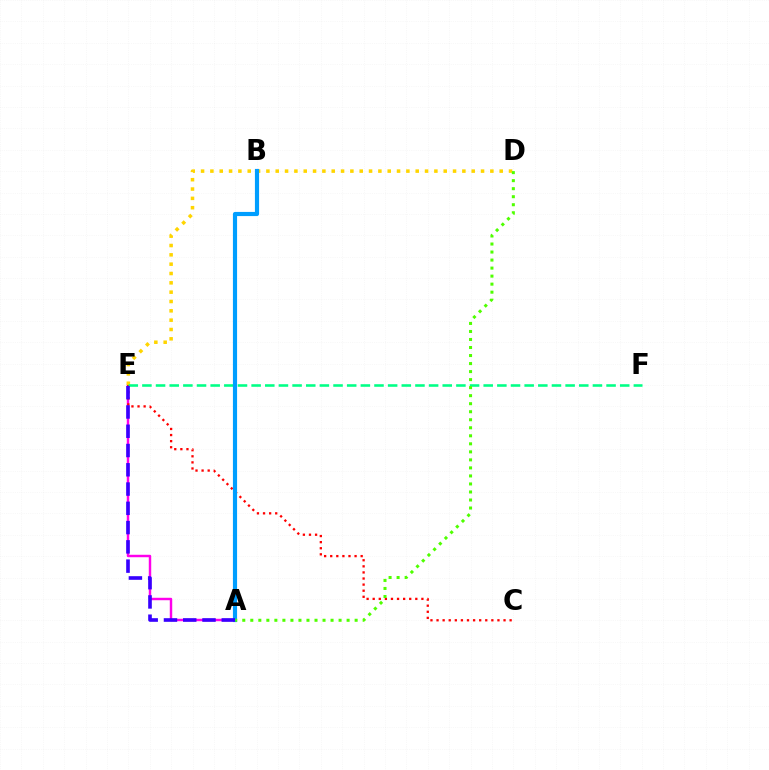{('A', 'E'): [{'color': '#ff00ed', 'line_style': 'solid', 'thickness': 1.76}, {'color': '#3700ff', 'line_style': 'dashed', 'thickness': 2.62}], ('D', 'E'): [{'color': '#ffd500', 'line_style': 'dotted', 'thickness': 2.54}], ('C', 'E'): [{'color': '#ff0000', 'line_style': 'dotted', 'thickness': 1.65}], ('E', 'F'): [{'color': '#00ff86', 'line_style': 'dashed', 'thickness': 1.85}], ('A', 'B'): [{'color': '#009eff', 'line_style': 'solid', 'thickness': 2.99}], ('A', 'D'): [{'color': '#4fff00', 'line_style': 'dotted', 'thickness': 2.18}]}